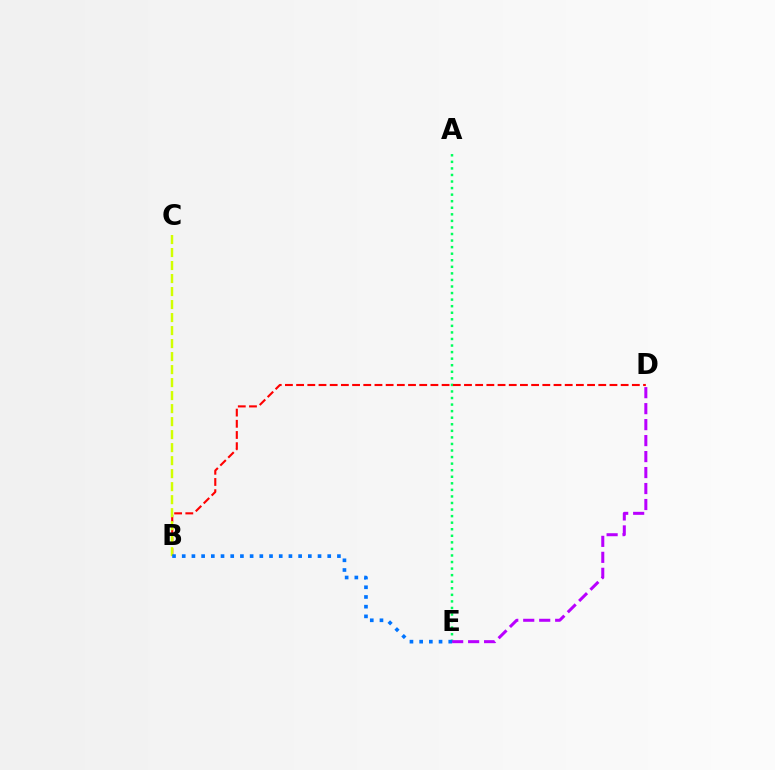{('A', 'E'): [{'color': '#00ff5c', 'line_style': 'dotted', 'thickness': 1.78}], ('D', 'E'): [{'color': '#b900ff', 'line_style': 'dashed', 'thickness': 2.17}], ('B', 'D'): [{'color': '#ff0000', 'line_style': 'dashed', 'thickness': 1.52}], ('B', 'C'): [{'color': '#d1ff00', 'line_style': 'dashed', 'thickness': 1.77}], ('B', 'E'): [{'color': '#0074ff', 'line_style': 'dotted', 'thickness': 2.64}]}